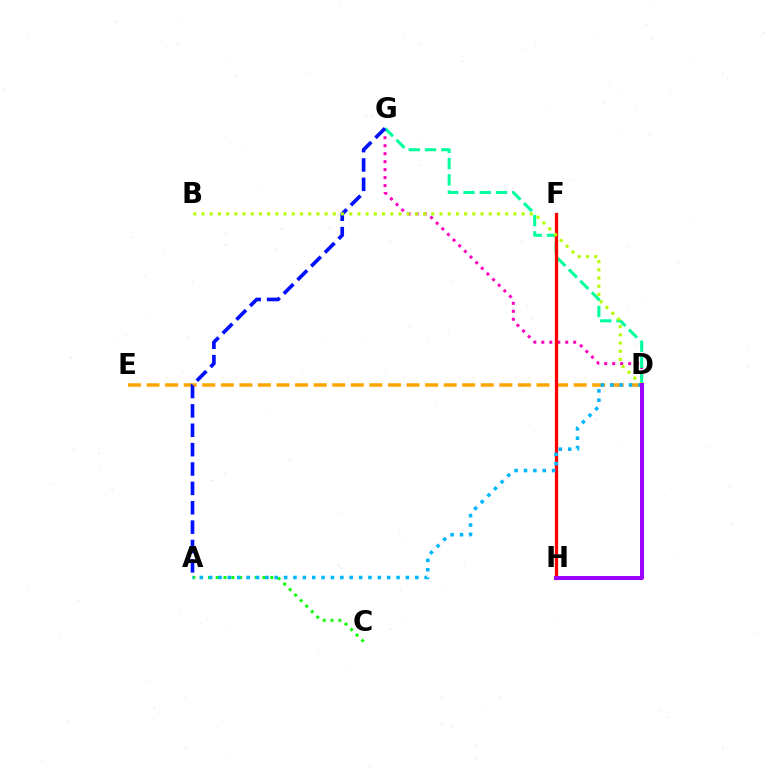{('D', 'E'): [{'color': '#ffa500', 'line_style': 'dashed', 'thickness': 2.52}], ('A', 'C'): [{'color': '#08ff00', 'line_style': 'dotted', 'thickness': 2.12}], ('D', 'G'): [{'color': '#ff00bd', 'line_style': 'dotted', 'thickness': 2.17}, {'color': '#00ff9d', 'line_style': 'dashed', 'thickness': 2.21}], ('A', 'G'): [{'color': '#0010ff', 'line_style': 'dashed', 'thickness': 2.63}], ('F', 'H'): [{'color': '#ff0000', 'line_style': 'solid', 'thickness': 2.35}], ('B', 'D'): [{'color': '#b3ff00', 'line_style': 'dotted', 'thickness': 2.23}], ('A', 'D'): [{'color': '#00b5ff', 'line_style': 'dotted', 'thickness': 2.55}], ('D', 'H'): [{'color': '#9b00ff', 'line_style': 'solid', 'thickness': 2.84}]}